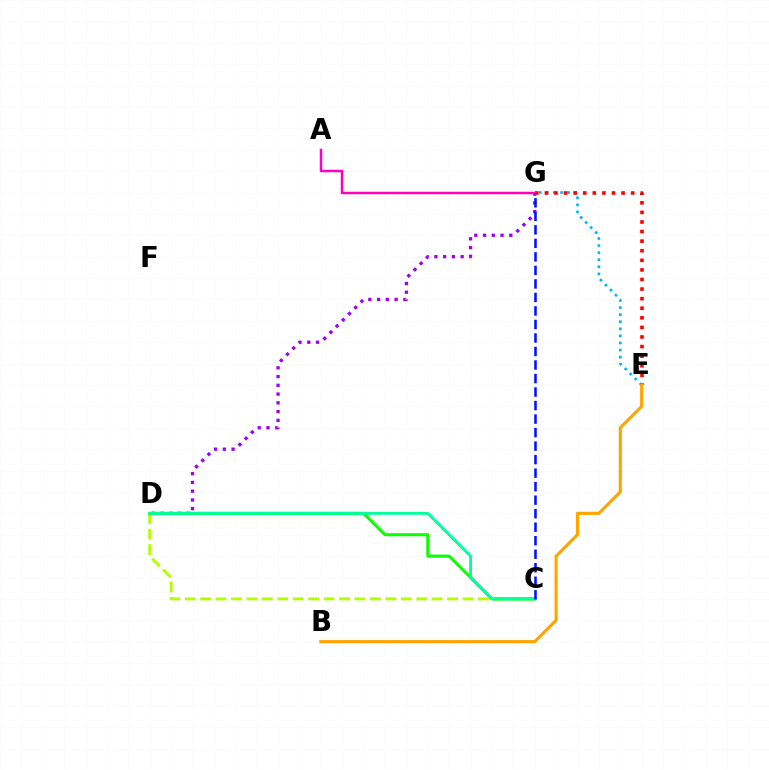{('D', 'G'): [{'color': '#9b00ff', 'line_style': 'dotted', 'thickness': 2.38}], ('E', 'G'): [{'color': '#00b5ff', 'line_style': 'dotted', 'thickness': 1.92}, {'color': '#ff0000', 'line_style': 'dotted', 'thickness': 2.6}], ('C', 'D'): [{'color': '#b3ff00', 'line_style': 'dashed', 'thickness': 2.1}, {'color': '#08ff00', 'line_style': 'solid', 'thickness': 2.18}, {'color': '#00ff9d', 'line_style': 'solid', 'thickness': 2.06}], ('A', 'G'): [{'color': '#ff00bd', 'line_style': 'solid', 'thickness': 1.79}], ('C', 'G'): [{'color': '#0010ff', 'line_style': 'dashed', 'thickness': 1.84}], ('B', 'E'): [{'color': '#ffa500', 'line_style': 'solid', 'thickness': 2.27}]}